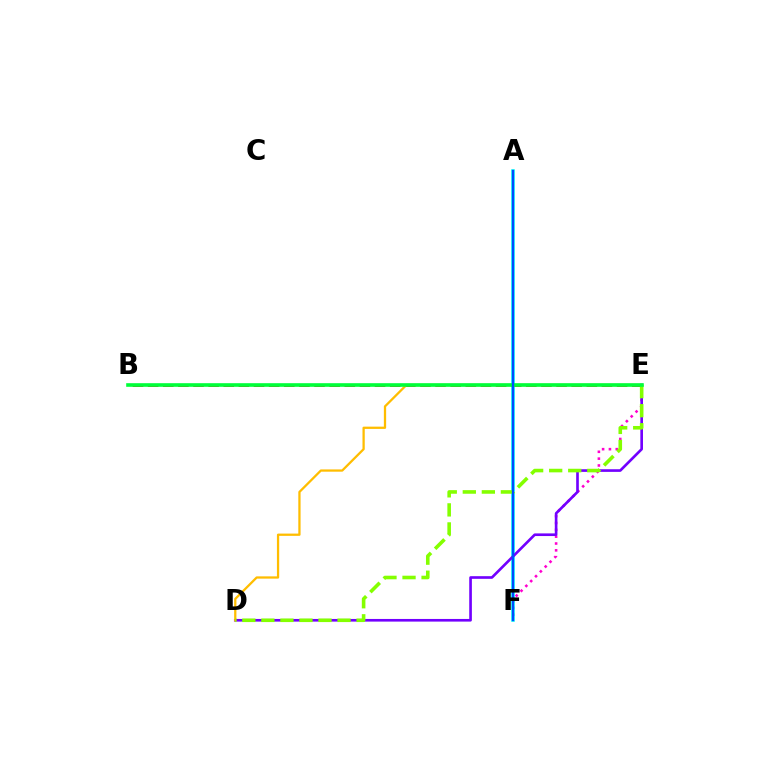{('B', 'E'): [{'color': '#ff0000', 'line_style': 'dashed', 'thickness': 2.06}, {'color': '#00ff39', 'line_style': 'solid', 'thickness': 2.61}], ('E', 'F'): [{'color': '#ff00cf', 'line_style': 'dotted', 'thickness': 1.86}], ('A', 'F'): [{'color': '#00fff6', 'line_style': 'solid', 'thickness': 2.55}, {'color': '#004bff', 'line_style': 'solid', 'thickness': 1.65}], ('D', 'E'): [{'color': '#7200ff', 'line_style': 'solid', 'thickness': 1.91}, {'color': '#ffbd00', 'line_style': 'solid', 'thickness': 1.63}, {'color': '#84ff00', 'line_style': 'dashed', 'thickness': 2.59}]}